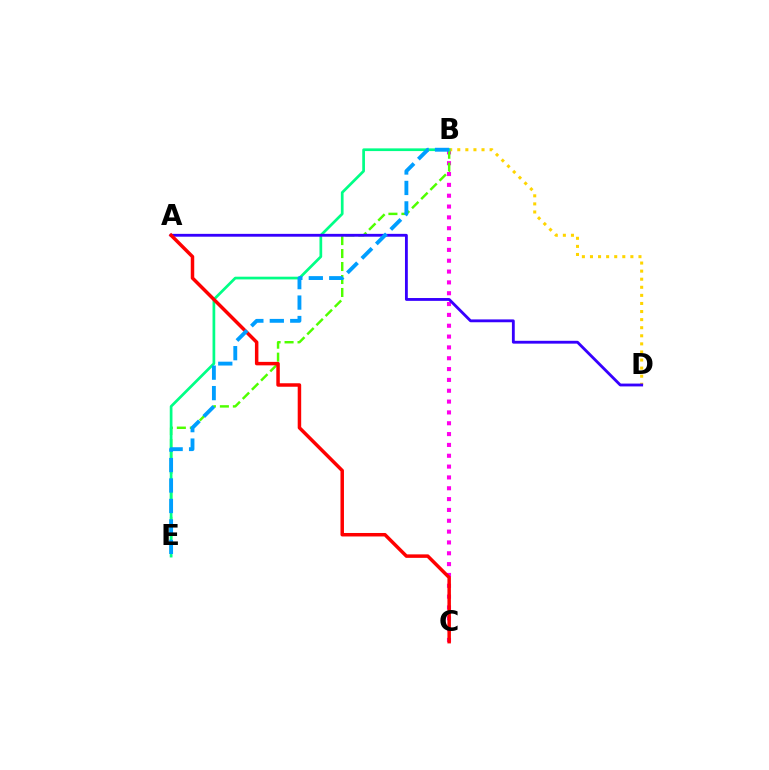{('B', 'C'): [{'color': '#ff00ed', 'line_style': 'dotted', 'thickness': 2.94}], ('B', 'E'): [{'color': '#4fff00', 'line_style': 'dashed', 'thickness': 1.76}, {'color': '#00ff86', 'line_style': 'solid', 'thickness': 1.95}, {'color': '#009eff', 'line_style': 'dashed', 'thickness': 2.78}], ('B', 'D'): [{'color': '#ffd500', 'line_style': 'dotted', 'thickness': 2.2}], ('A', 'D'): [{'color': '#3700ff', 'line_style': 'solid', 'thickness': 2.04}], ('A', 'C'): [{'color': '#ff0000', 'line_style': 'solid', 'thickness': 2.51}]}